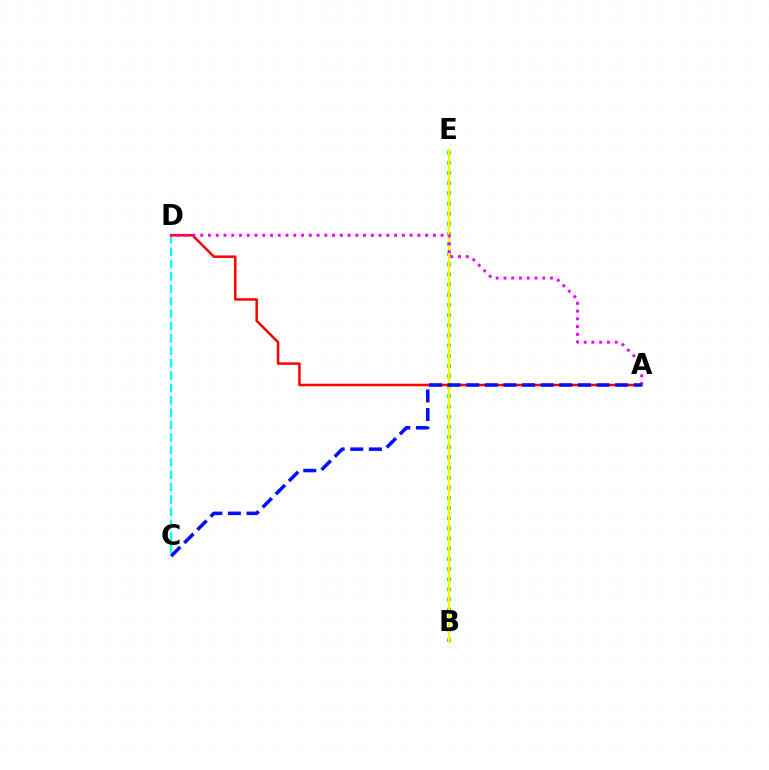{('B', 'E'): [{'color': '#08ff00', 'line_style': 'dotted', 'thickness': 2.76}, {'color': '#fcf500', 'line_style': 'solid', 'thickness': 1.55}], ('C', 'D'): [{'color': '#00fff6', 'line_style': 'dashed', 'thickness': 1.68}], ('A', 'D'): [{'color': '#ff0000', 'line_style': 'solid', 'thickness': 1.81}, {'color': '#ee00ff', 'line_style': 'dotted', 'thickness': 2.11}], ('A', 'C'): [{'color': '#0010ff', 'line_style': 'dashed', 'thickness': 2.53}]}